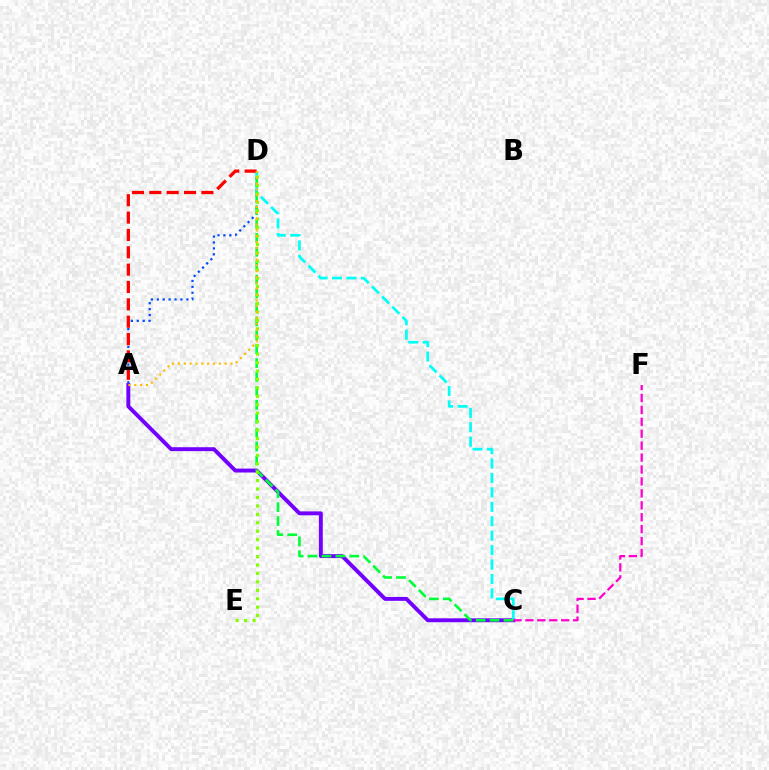{('A', 'C'): [{'color': '#7200ff', 'line_style': 'solid', 'thickness': 2.82}], ('A', 'D'): [{'color': '#004bff', 'line_style': 'dotted', 'thickness': 1.61}, {'color': '#ff0000', 'line_style': 'dashed', 'thickness': 2.36}, {'color': '#ffbd00', 'line_style': 'dotted', 'thickness': 1.59}], ('C', 'D'): [{'color': '#00fff6', 'line_style': 'dashed', 'thickness': 1.96}, {'color': '#00ff39', 'line_style': 'dashed', 'thickness': 1.89}], ('D', 'E'): [{'color': '#84ff00', 'line_style': 'dotted', 'thickness': 2.29}], ('C', 'F'): [{'color': '#ff00cf', 'line_style': 'dashed', 'thickness': 1.62}]}